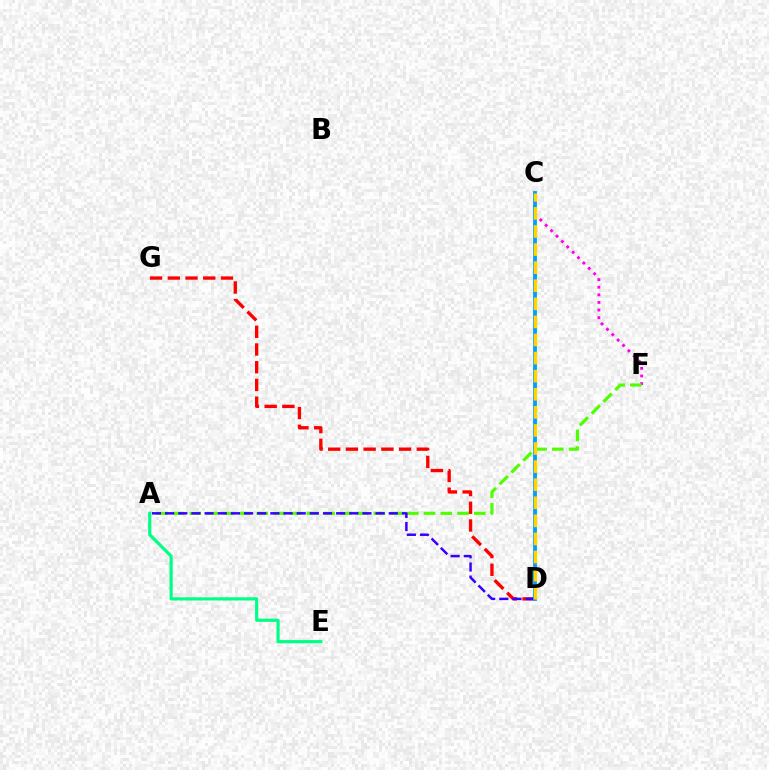{('C', 'F'): [{'color': '#ff00ed', 'line_style': 'dotted', 'thickness': 2.07}], ('A', 'F'): [{'color': '#4fff00', 'line_style': 'dashed', 'thickness': 2.27}], ('D', 'G'): [{'color': '#ff0000', 'line_style': 'dashed', 'thickness': 2.41}], ('A', 'D'): [{'color': '#3700ff', 'line_style': 'dashed', 'thickness': 1.79}], ('C', 'D'): [{'color': '#009eff', 'line_style': 'solid', 'thickness': 2.75}, {'color': '#ffd500', 'line_style': 'dashed', 'thickness': 2.46}], ('A', 'E'): [{'color': '#00ff86', 'line_style': 'solid', 'thickness': 2.29}]}